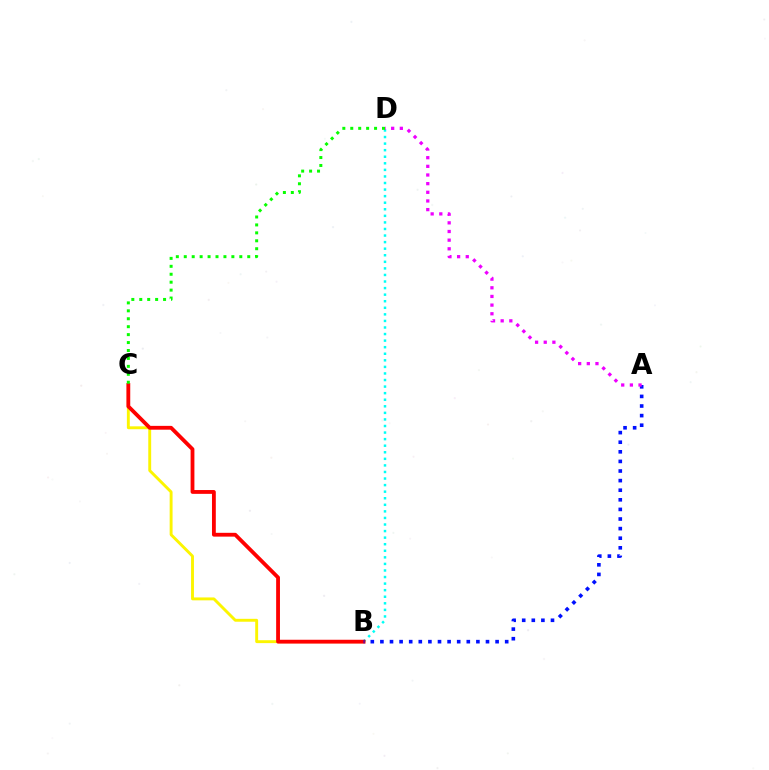{('B', 'D'): [{'color': '#00fff6', 'line_style': 'dotted', 'thickness': 1.78}], ('B', 'C'): [{'color': '#fcf500', 'line_style': 'solid', 'thickness': 2.09}, {'color': '#ff0000', 'line_style': 'solid', 'thickness': 2.75}], ('A', 'B'): [{'color': '#0010ff', 'line_style': 'dotted', 'thickness': 2.61}], ('C', 'D'): [{'color': '#08ff00', 'line_style': 'dotted', 'thickness': 2.16}], ('A', 'D'): [{'color': '#ee00ff', 'line_style': 'dotted', 'thickness': 2.35}]}